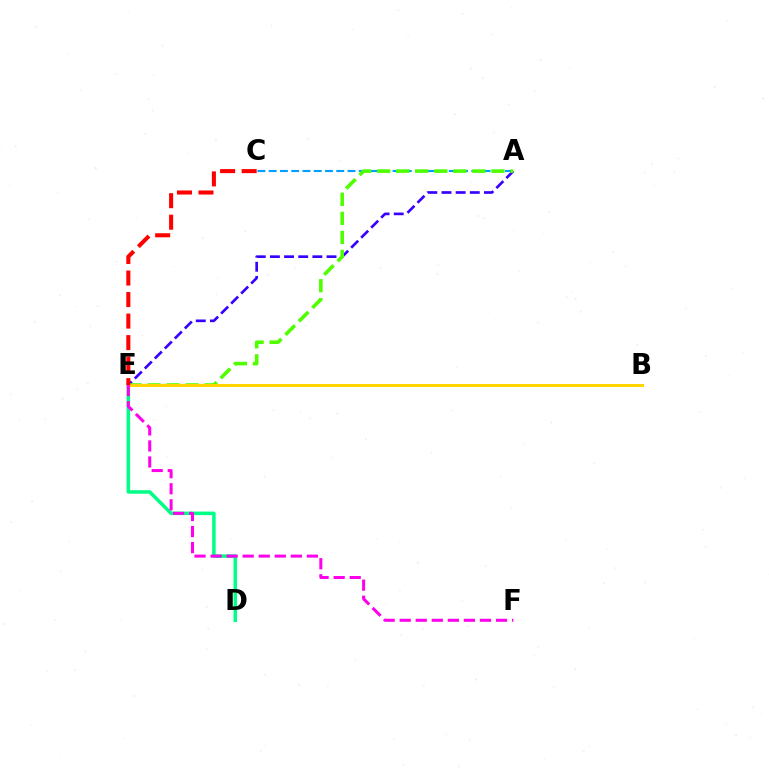{('A', 'C'): [{'color': '#009eff', 'line_style': 'dashed', 'thickness': 1.53}], ('A', 'E'): [{'color': '#3700ff', 'line_style': 'dashed', 'thickness': 1.92}, {'color': '#4fff00', 'line_style': 'dashed', 'thickness': 2.59}], ('D', 'E'): [{'color': '#00ff86', 'line_style': 'solid', 'thickness': 2.54}], ('B', 'E'): [{'color': '#ffd500', 'line_style': 'solid', 'thickness': 2.15}], ('E', 'F'): [{'color': '#ff00ed', 'line_style': 'dashed', 'thickness': 2.18}], ('C', 'E'): [{'color': '#ff0000', 'line_style': 'dashed', 'thickness': 2.92}]}